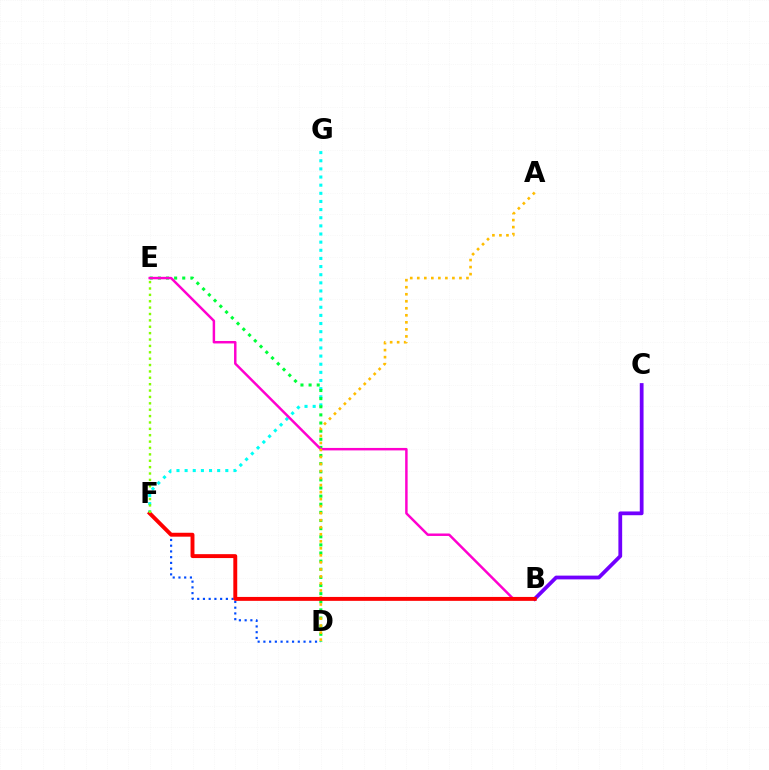{('F', 'G'): [{'color': '#00fff6', 'line_style': 'dotted', 'thickness': 2.21}], ('D', 'E'): [{'color': '#00ff39', 'line_style': 'dotted', 'thickness': 2.21}], ('B', 'C'): [{'color': '#7200ff', 'line_style': 'solid', 'thickness': 2.71}], ('B', 'E'): [{'color': '#ff00cf', 'line_style': 'solid', 'thickness': 1.78}], ('D', 'F'): [{'color': '#004bff', 'line_style': 'dotted', 'thickness': 1.56}], ('A', 'D'): [{'color': '#ffbd00', 'line_style': 'dotted', 'thickness': 1.91}], ('B', 'F'): [{'color': '#ff0000', 'line_style': 'solid', 'thickness': 2.82}], ('E', 'F'): [{'color': '#84ff00', 'line_style': 'dotted', 'thickness': 1.73}]}